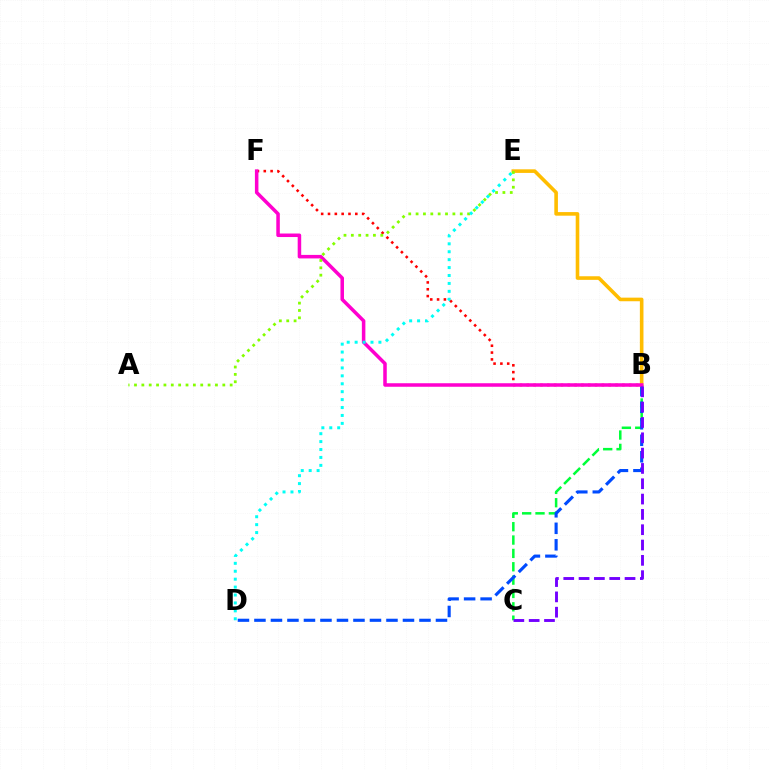{('B', 'C'): [{'color': '#00ff39', 'line_style': 'dashed', 'thickness': 1.81}, {'color': '#7200ff', 'line_style': 'dashed', 'thickness': 2.08}], ('B', 'F'): [{'color': '#ff0000', 'line_style': 'dotted', 'thickness': 1.86}, {'color': '#ff00cf', 'line_style': 'solid', 'thickness': 2.54}], ('B', 'E'): [{'color': '#ffbd00', 'line_style': 'solid', 'thickness': 2.59}], ('B', 'D'): [{'color': '#004bff', 'line_style': 'dashed', 'thickness': 2.24}], ('A', 'E'): [{'color': '#84ff00', 'line_style': 'dotted', 'thickness': 2.0}], ('D', 'E'): [{'color': '#00fff6', 'line_style': 'dotted', 'thickness': 2.15}]}